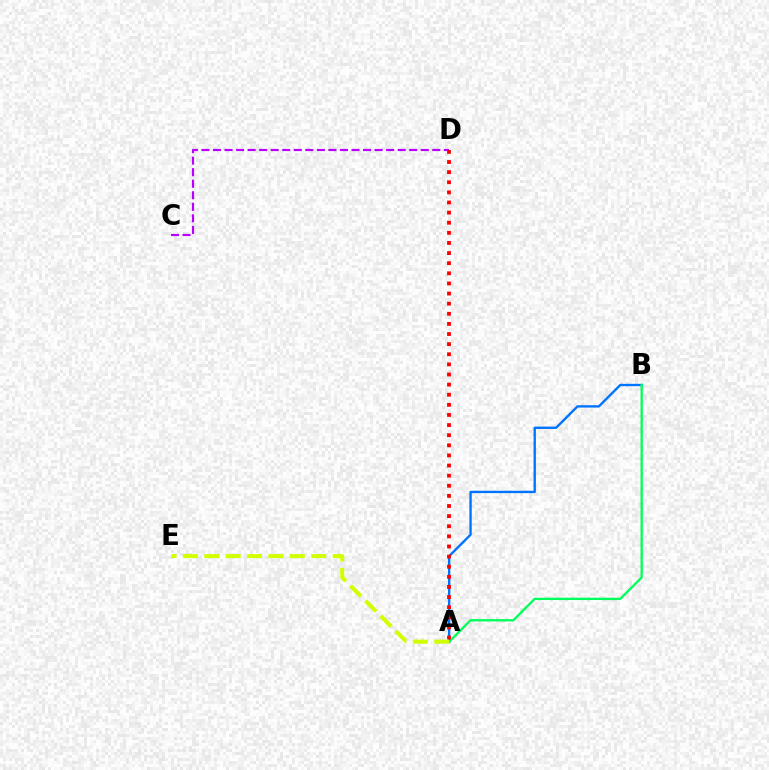{('A', 'B'): [{'color': '#0074ff', 'line_style': 'solid', 'thickness': 1.7}, {'color': '#00ff5c', 'line_style': 'solid', 'thickness': 1.67}], ('C', 'D'): [{'color': '#b900ff', 'line_style': 'dashed', 'thickness': 1.57}], ('A', 'D'): [{'color': '#ff0000', 'line_style': 'dotted', 'thickness': 2.75}], ('A', 'E'): [{'color': '#d1ff00', 'line_style': 'dashed', 'thickness': 2.9}]}